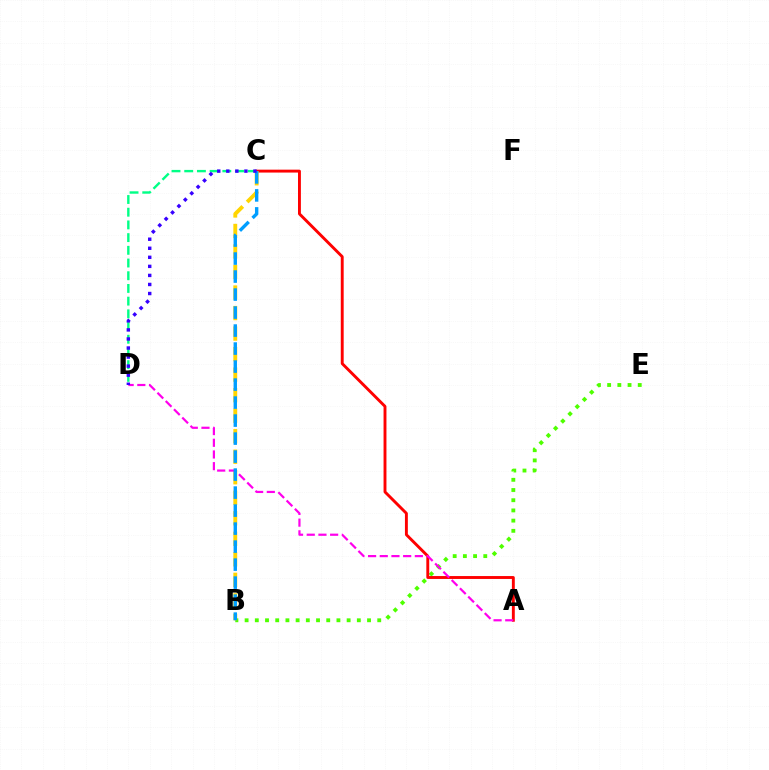{('B', 'E'): [{'color': '#4fff00', 'line_style': 'dotted', 'thickness': 2.77}], ('C', 'D'): [{'color': '#00ff86', 'line_style': 'dashed', 'thickness': 1.73}, {'color': '#3700ff', 'line_style': 'dotted', 'thickness': 2.46}], ('A', 'C'): [{'color': '#ff0000', 'line_style': 'solid', 'thickness': 2.09}], ('B', 'C'): [{'color': '#ffd500', 'line_style': 'dashed', 'thickness': 2.79}, {'color': '#009eff', 'line_style': 'dashed', 'thickness': 2.45}], ('A', 'D'): [{'color': '#ff00ed', 'line_style': 'dashed', 'thickness': 1.59}]}